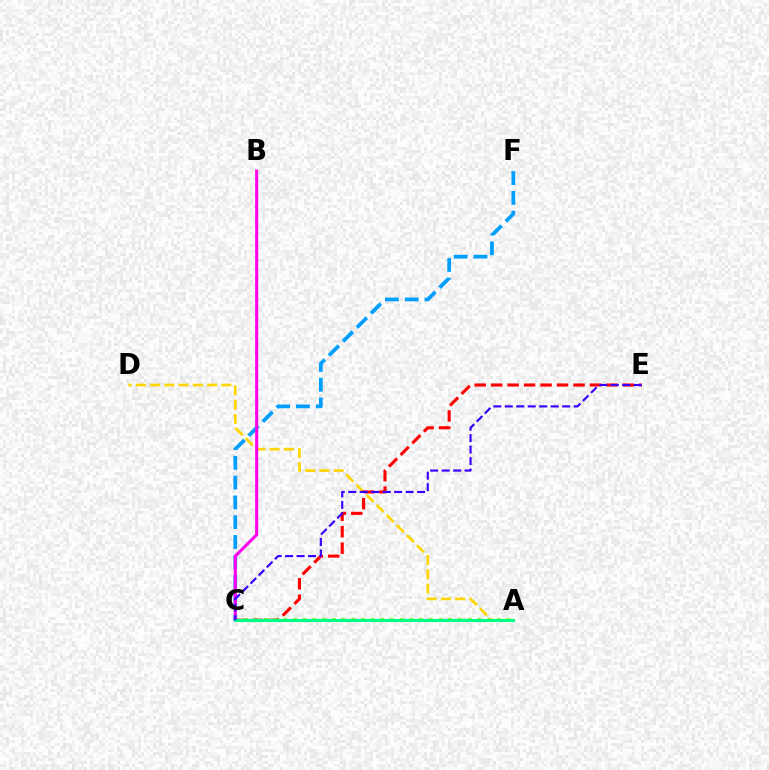{('A', 'C'): [{'color': '#4fff00', 'line_style': 'dotted', 'thickness': 2.64}, {'color': '#00ff86', 'line_style': 'solid', 'thickness': 2.22}], ('A', 'D'): [{'color': '#ffd500', 'line_style': 'dashed', 'thickness': 1.94}], ('C', 'F'): [{'color': '#009eff', 'line_style': 'dashed', 'thickness': 2.69}], ('B', 'C'): [{'color': '#ff00ed', 'line_style': 'solid', 'thickness': 2.19}], ('C', 'E'): [{'color': '#ff0000', 'line_style': 'dashed', 'thickness': 2.24}, {'color': '#3700ff', 'line_style': 'dashed', 'thickness': 1.56}]}